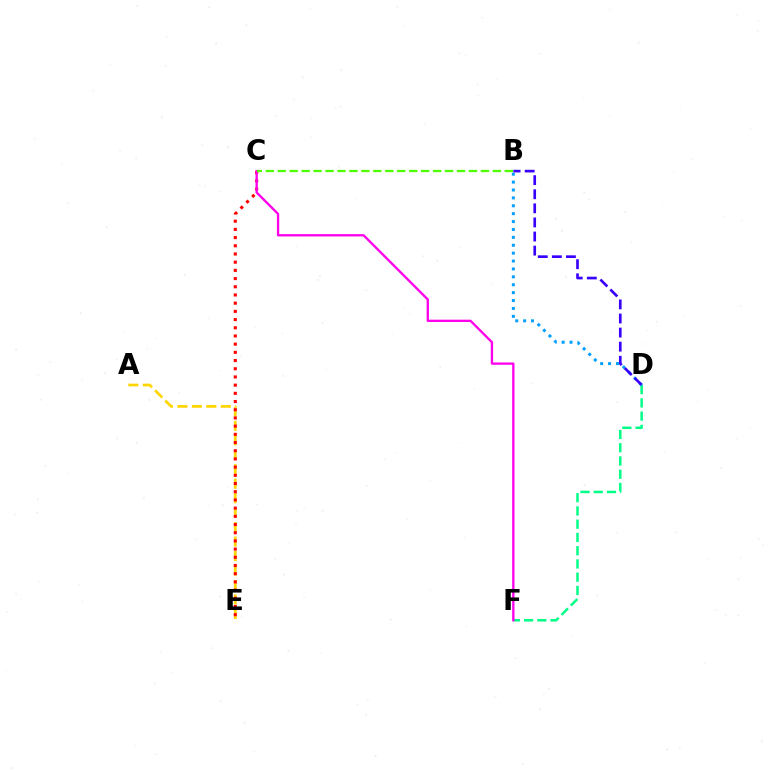{('A', 'E'): [{'color': '#ffd500', 'line_style': 'dashed', 'thickness': 1.97}], ('D', 'F'): [{'color': '#00ff86', 'line_style': 'dashed', 'thickness': 1.8}], ('C', 'E'): [{'color': '#ff0000', 'line_style': 'dotted', 'thickness': 2.23}], ('C', 'F'): [{'color': '#ff00ed', 'line_style': 'solid', 'thickness': 1.67}], ('B', 'C'): [{'color': '#4fff00', 'line_style': 'dashed', 'thickness': 1.62}], ('B', 'D'): [{'color': '#009eff', 'line_style': 'dotted', 'thickness': 2.15}, {'color': '#3700ff', 'line_style': 'dashed', 'thickness': 1.91}]}